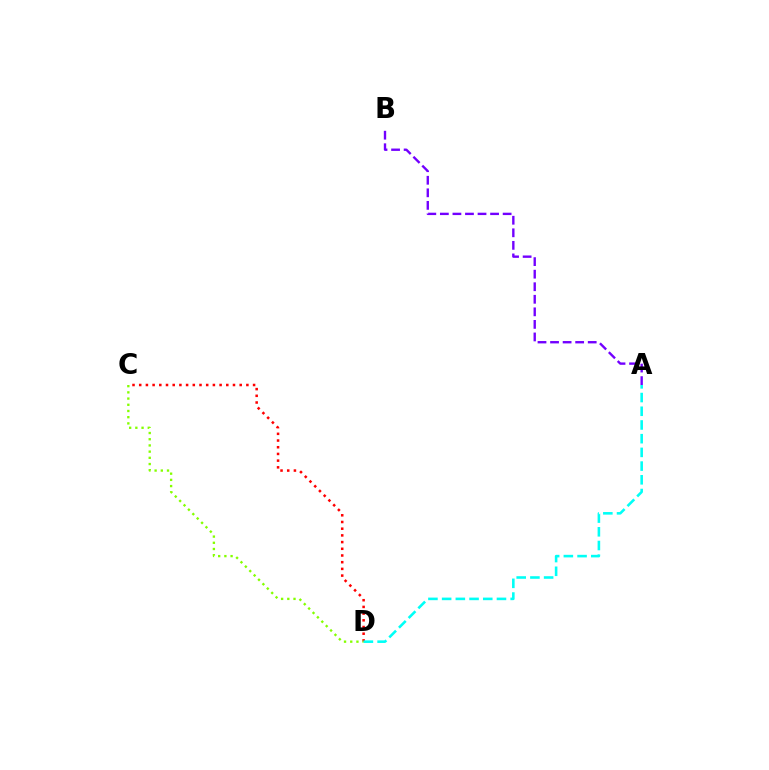{('C', 'D'): [{'color': '#ff0000', 'line_style': 'dotted', 'thickness': 1.82}, {'color': '#84ff00', 'line_style': 'dotted', 'thickness': 1.69}], ('A', 'B'): [{'color': '#7200ff', 'line_style': 'dashed', 'thickness': 1.71}], ('A', 'D'): [{'color': '#00fff6', 'line_style': 'dashed', 'thickness': 1.86}]}